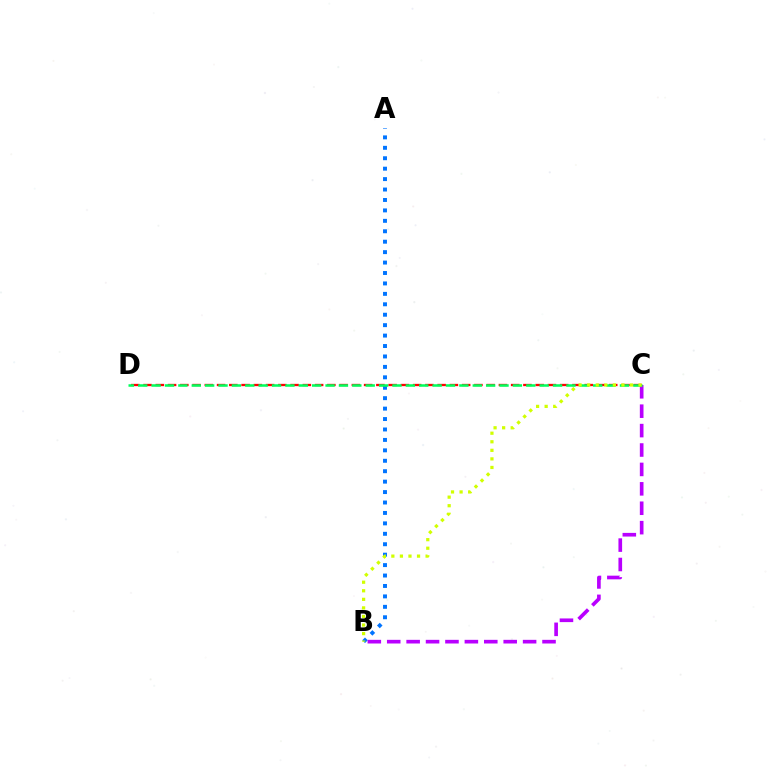{('A', 'B'): [{'color': '#0074ff', 'line_style': 'dotted', 'thickness': 2.83}], ('C', 'D'): [{'color': '#ff0000', 'line_style': 'dashed', 'thickness': 1.66}, {'color': '#00ff5c', 'line_style': 'dashed', 'thickness': 1.82}], ('B', 'C'): [{'color': '#b900ff', 'line_style': 'dashed', 'thickness': 2.64}, {'color': '#d1ff00', 'line_style': 'dotted', 'thickness': 2.33}]}